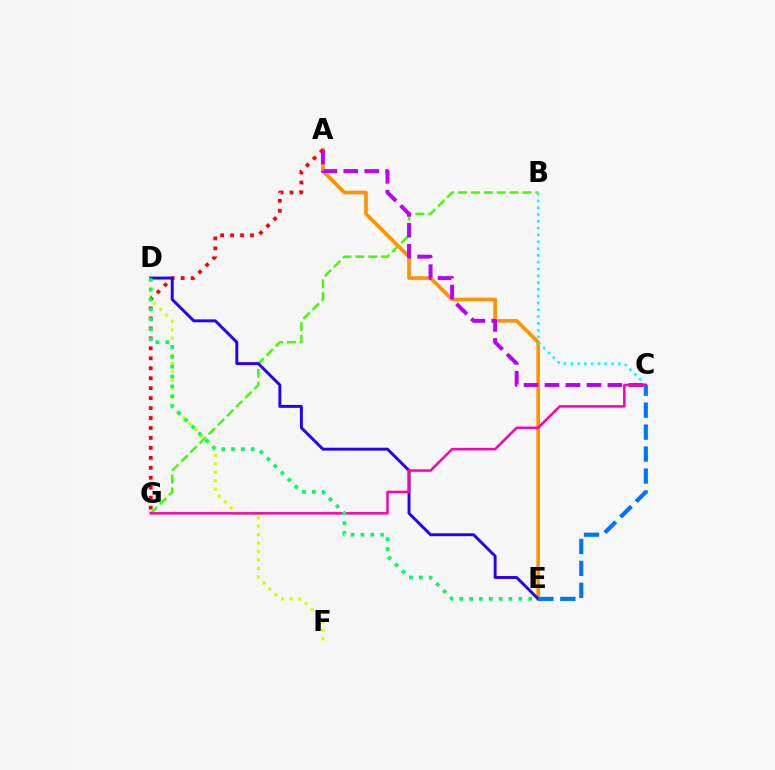{('B', 'G'): [{'color': '#3dff00', 'line_style': 'dashed', 'thickness': 1.75}], ('A', 'E'): [{'color': '#ff9400', 'line_style': 'solid', 'thickness': 2.64}], ('D', 'F'): [{'color': '#d1ff00', 'line_style': 'dotted', 'thickness': 2.29}], ('A', 'G'): [{'color': '#ff0000', 'line_style': 'dotted', 'thickness': 2.71}], ('B', 'C'): [{'color': '#00fff6', 'line_style': 'dotted', 'thickness': 1.85}], ('A', 'C'): [{'color': '#b900ff', 'line_style': 'dashed', 'thickness': 2.85}], ('D', 'E'): [{'color': '#2500ff', 'line_style': 'solid', 'thickness': 2.1}, {'color': '#00ff5c', 'line_style': 'dotted', 'thickness': 2.68}], ('C', 'G'): [{'color': '#ff00ac', 'line_style': 'solid', 'thickness': 1.81}], ('C', 'E'): [{'color': '#0074ff', 'line_style': 'dashed', 'thickness': 2.98}]}